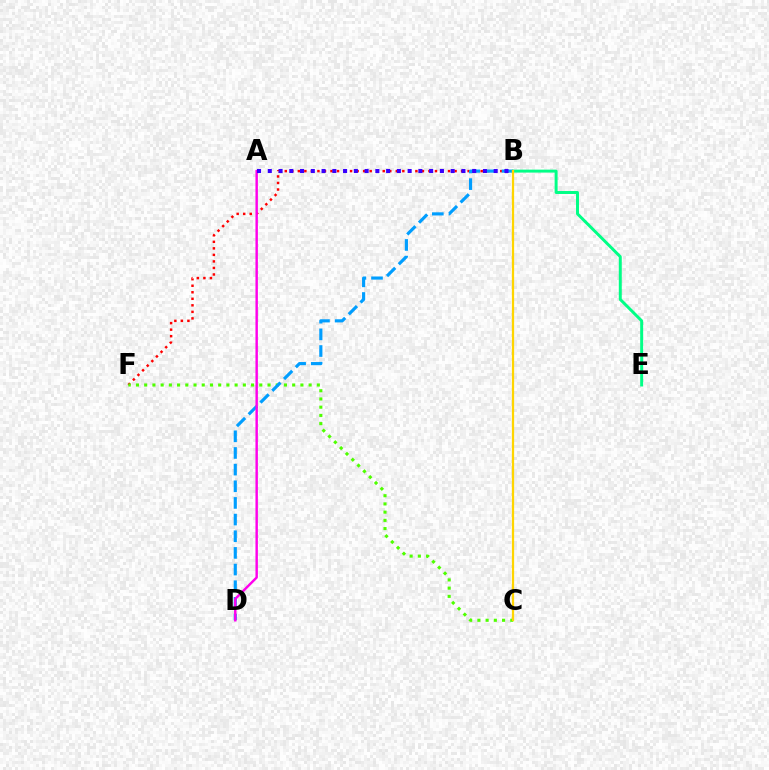{('B', 'F'): [{'color': '#ff0000', 'line_style': 'dotted', 'thickness': 1.77}], ('C', 'F'): [{'color': '#4fff00', 'line_style': 'dotted', 'thickness': 2.23}], ('B', 'D'): [{'color': '#009eff', 'line_style': 'dashed', 'thickness': 2.26}], ('B', 'E'): [{'color': '#00ff86', 'line_style': 'solid', 'thickness': 2.13}], ('A', 'D'): [{'color': '#ff00ed', 'line_style': 'solid', 'thickness': 1.75}], ('B', 'C'): [{'color': '#ffd500', 'line_style': 'solid', 'thickness': 1.63}], ('A', 'B'): [{'color': '#3700ff', 'line_style': 'dotted', 'thickness': 2.92}]}